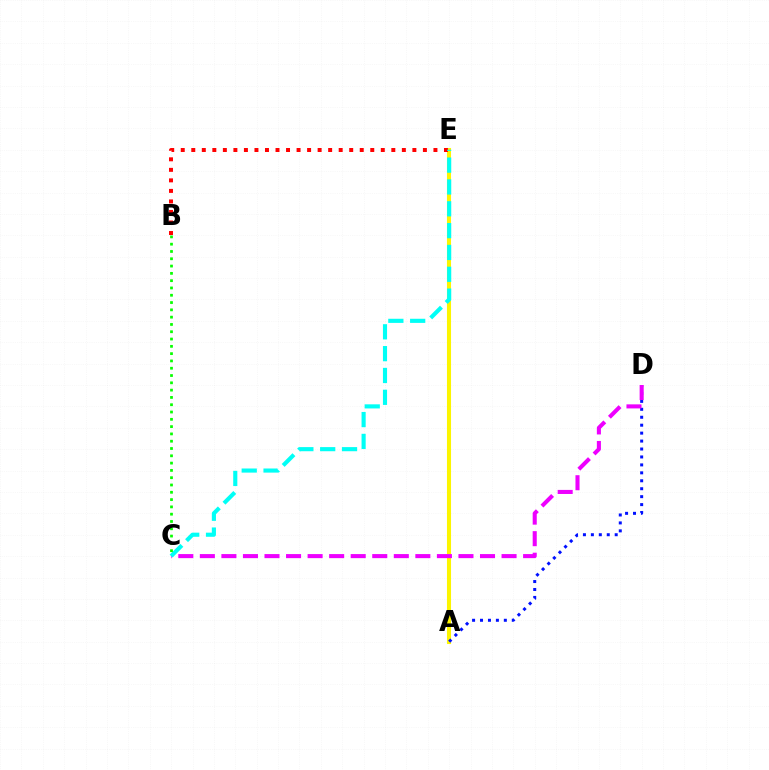{('A', 'E'): [{'color': '#fcf500', 'line_style': 'solid', 'thickness': 2.92}], ('B', 'E'): [{'color': '#ff0000', 'line_style': 'dotted', 'thickness': 2.86}], ('A', 'D'): [{'color': '#0010ff', 'line_style': 'dotted', 'thickness': 2.16}], ('C', 'D'): [{'color': '#ee00ff', 'line_style': 'dashed', 'thickness': 2.93}], ('C', 'E'): [{'color': '#00fff6', 'line_style': 'dashed', 'thickness': 2.97}], ('B', 'C'): [{'color': '#08ff00', 'line_style': 'dotted', 'thickness': 1.98}]}